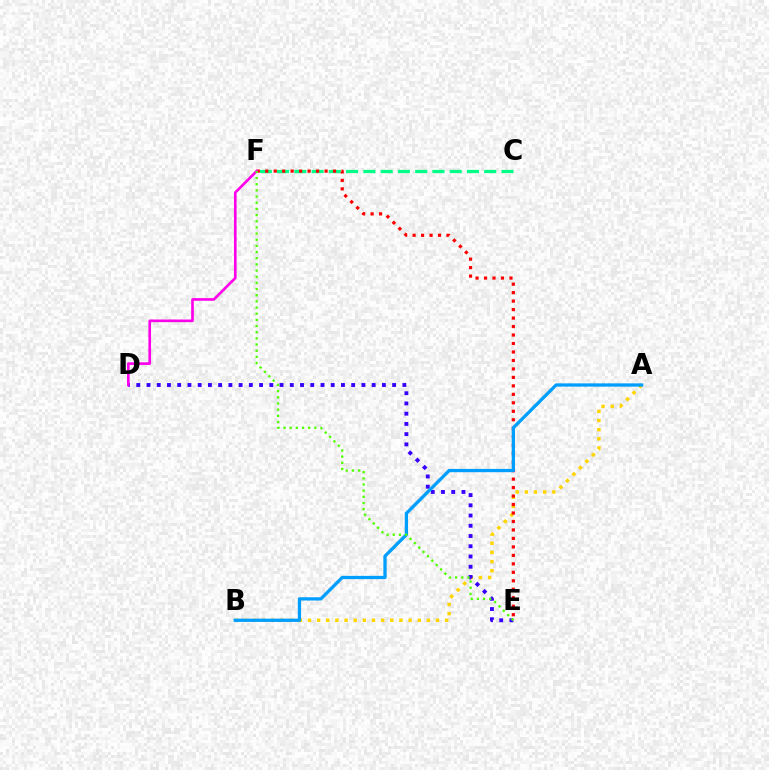{('C', 'F'): [{'color': '#00ff86', 'line_style': 'dashed', 'thickness': 2.34}], ('A', 'B'): [{'color': '#ffd500', 'line_style': 'dotted', 'thickness': 2.49}, {'color': '#009eff', 'line_style': 'solid', 'thickness': 2.36}], ('E', 'F'): [{'color': '#ff0000', 'line_style': 'dotted', 'thickness': 2.3}, {'color': '#4fff00', 'line_style': 'dotted', 'thickness': 1.67}], ('D', 'E'): [{'color': '#3700ff', 'line_style': 'dotted', 'thickness': 2.78}], ('D', 'F'): [{'color': '#ff00ed', 'line_style': 'solid', 'thickness': 1.91}]}